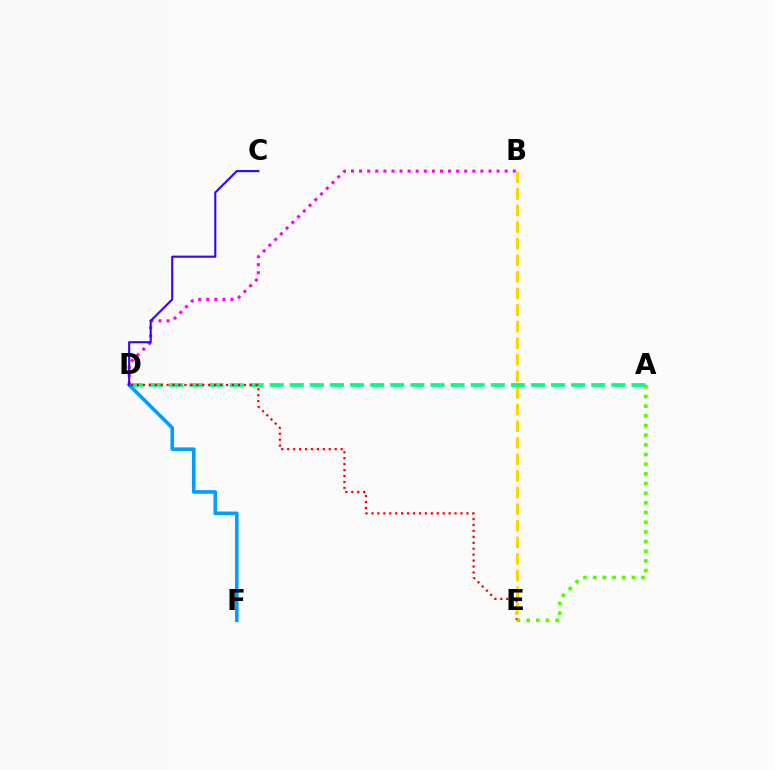{('A', 'E'): [{'color': '#4fff00', 'line_style': 'dotted', 'thickness': 2.63}], ('A', 'D'): [{'color': '#00ff86', 'line_style': 'dashed', 'thickness': 2.73}], ('B', 'D'): [{'color': '#ff00ed', 'line_style': 'dotted', 'thickness': 2.2}], ('D', 'F'): [{'color': '#009eff', 'line_style': 'solid', 'thickness': 2.59}], ('D', 'E'): [{'color': '#ff0000', 'line_style': 'dotted', 'thickness': 1.61}], ('C', 'D'): [{'color': '#3700ff', 'line_style': 'solid', 'thickness': 1.51}], ('B', 'E'): [{'color': '#ffd500', 'line_style': 'dashed', 'thickness': 2.25}]}